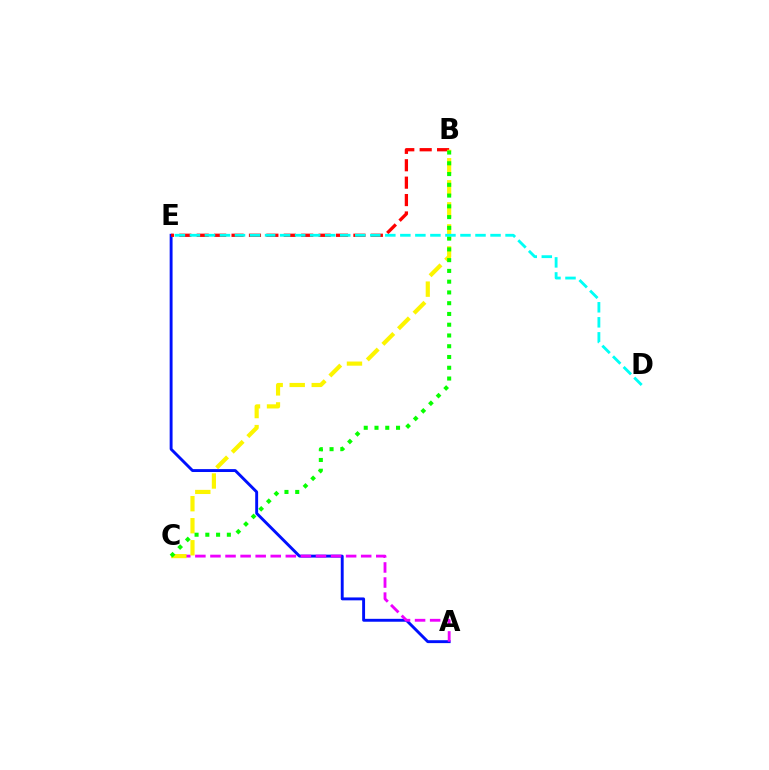{('A', 'E'): [{'color': '#0010ff', 'line_style': 'solid', 'thickness': 2.09}], ('A', 'C'): [{'color': '#ee00ff', 'line_style': 'dashed', 'thickness': 2.05}], ('B', 'E'): [{'color': '#ff0000', 'line_style': 'dashed', 'thickness': 2.37}], ('B', 'C'): [{'color': '#fcf500', 'line_style': 'dashed', 'thickness': 2.99}, {'color': '#08ff00', 'line_style': 'dotted', 'thickness': 2.92}], ('D', 'E'): [{'color': '#00fff6', 'line_style': 'dashed', 'thickness': 2.04}]}